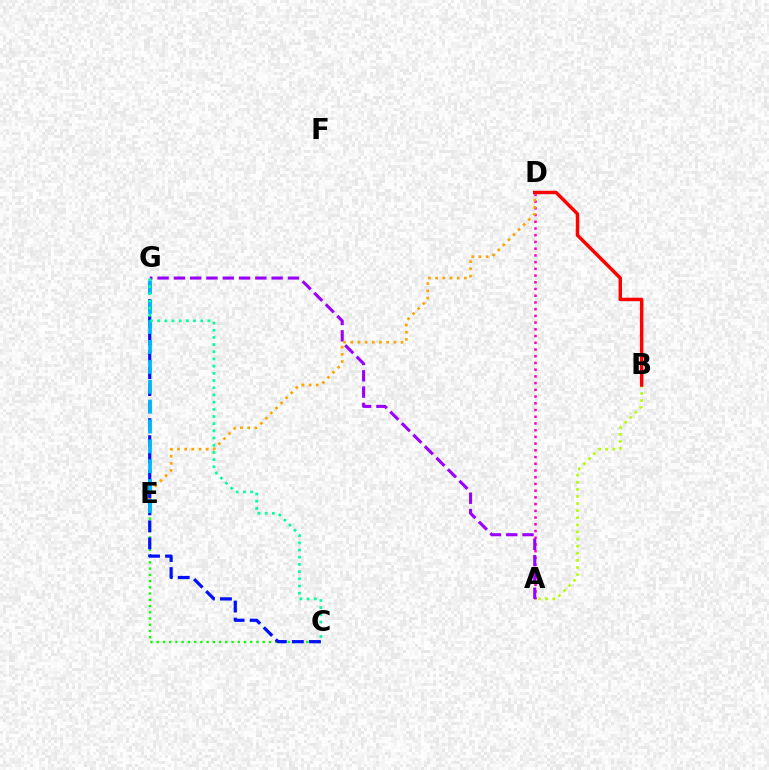{('C', 'E'): [{'color': '#08ff00', 'line_style': 'dotted', 'thickness': 1.69}], ('A', 'D'): [{'color': '#ff00bd', 'line_style': 'dotted', 'thickness': 1.83}], ('A', 'G'): [{'color': '#9b00ff', 'line_style': 'dashed', 'thickness': 2.21}], ('D', 'E'): [{'color': '#ffa500', 'line_style': 'dotted', 'thickness': 1.95}], ('A', 'B'): [{'color': '#b3ff00', 'line_style': 'dotted', 'thickness': 1.93}], ('B', 'D'): [{'color': '#ff0000', 'line_style': 'solid', 'thickness': 2.49}], ('C', 'G'): [{'color': '#0010ff', 'line_style': 'dashed', 'thickness': 2.31}, {'color': '#00ff9d', 'line_style': 'dotted', 'thickness': 1.95}], ('E', 'G'): [{'color': '#00b5ff', 'line_style': 'dashed', 'thickness': 2.7}]}